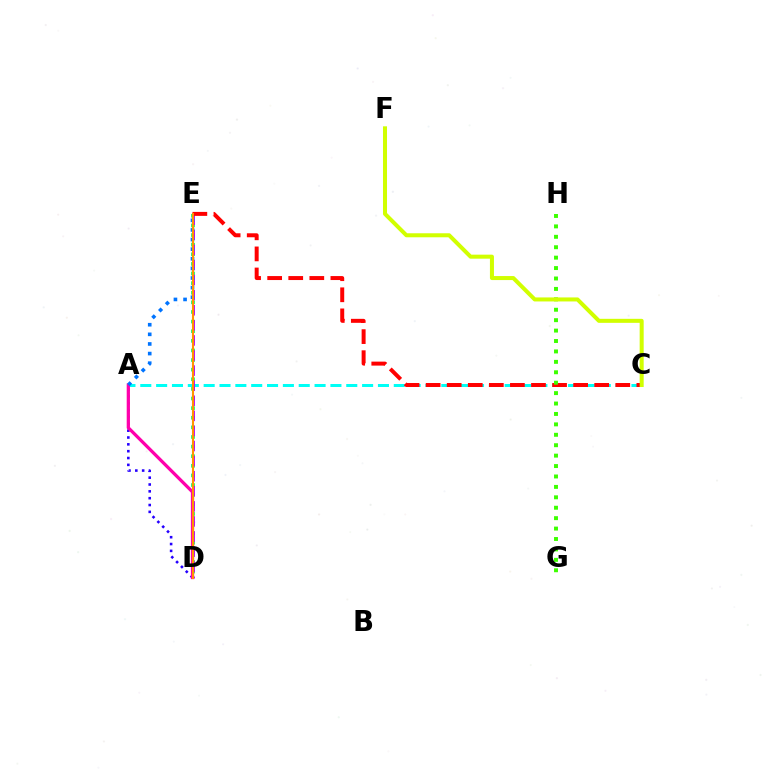{('A', 'D'): [{'color': '#2500ff', 'line_style': 'dotted', 'thickness': 1.86}, {'color': '#ff00ac', 'line_style': 'solid', 'thickness': 2.34}], ('D', 'E'): [{'color': '#00ff5c', 'line_style': 'dotted', 'thickness': 2.61}, {'color': '#b900ff', 'line_style': 'dashed', 'thickness': 2.05}, {'color': '#ff9400', 'line_style': 'solid', 'thickness': 1.5}], ('A', 'C'): [{'color': '#00fff6', 'line_style': 'dashed', 'thickness': 2.15}], ('C', 'E'): [{'color': '#ff0000', 'line_style': 'dashed', 'thickness': 2.86}], ('A', 'E'): [{'color': '#0074ff', 'line_style': 'dotted', 'thickness': 2.61}], ('G', 'H'): [{'color': '#3dff00', 'line_style': 'dotted', 'thickness': 2.83}], ('C', 'F'): [{'color': '#d1ff00', 'line_style': 'solid', 'thickness': 2.89}]}